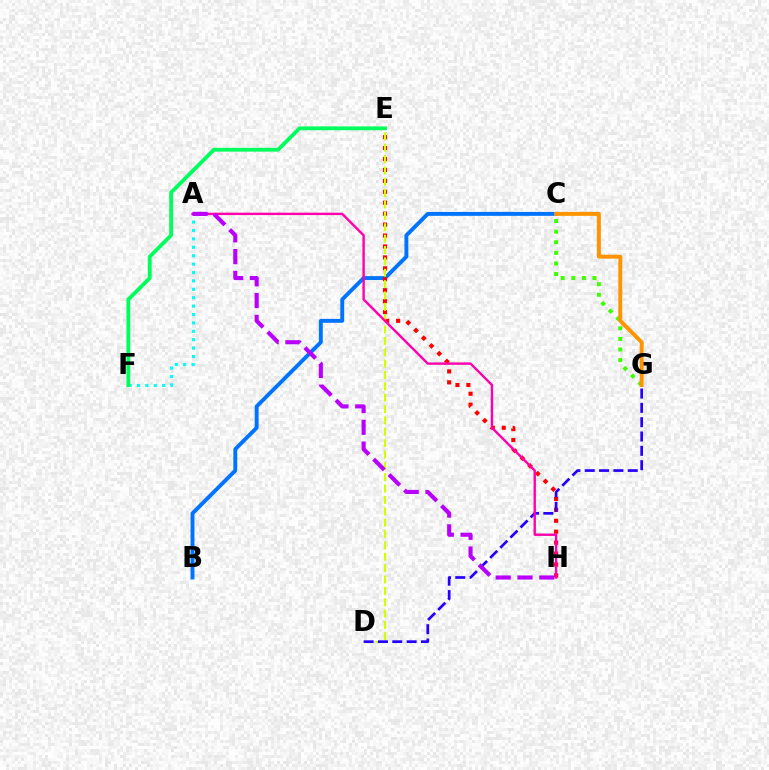{('B', 'C'): [{'color': '#0074ff', 'line_style': 'solid', 'thickness': 2.81}], ('A', 'F'): [{'color': '#00fff6', 'line_style': 'dotted', 'thickness': 2.28}], ('E', 'H'): [{'color': '#ff0000', 'line_style': 'dotted', 'thickness': 2.97}], ('D', 'E'): [{'color': '#d1ff00', 'line_style': 'dashed', 'thickness': 1.54}], ('C', 'G'): [{'color': '#3dff00', 'line_style': 'dotted', 'thickness': 2.88}, {'color': '#ff9400', 'line_style': 'solid', 'thickness': 2.85}], ('D', 'G'): [{'color': '#2500ff', 'line_style': 'dashed', 'thickness': 1.95}], ('A', 'H'): [{'color': '#ff00ac', 'line_style': 'solid', 'thickness': 1.72}, {'color': '#b900ff', 'line_style': 'dashed', 'thickness': 2.96}], ('E', 'F'): [{'color': '#00ff5c', 'line_style': 'solid', 'thickness': 2.74}]}